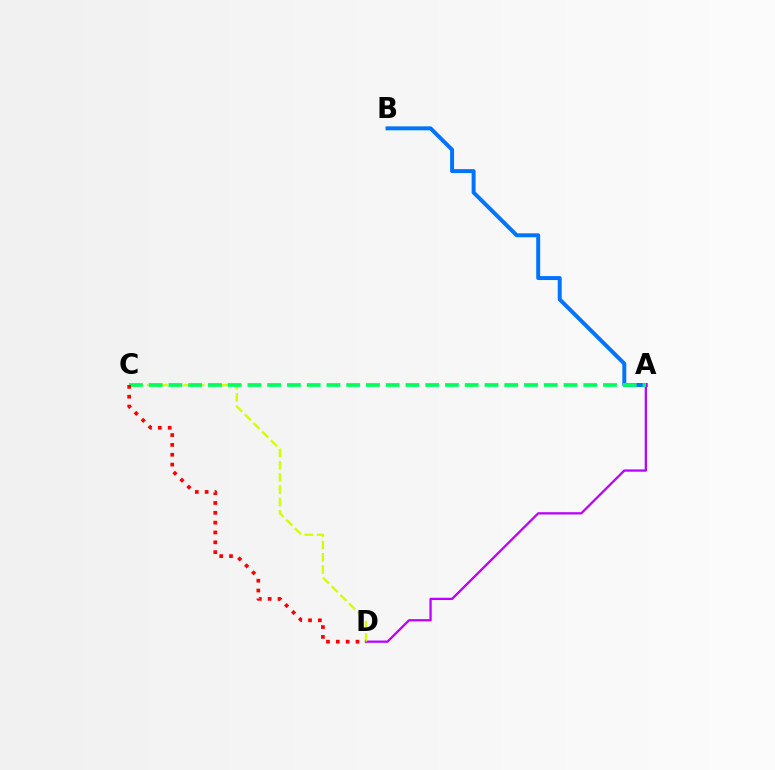{('A', 'B'): [{'color': '#0074ff', 'line_style': 'solid', 'thickness': 2.85}], ('A', 'D'): [{'color': '#b900ff', 'line_style': 'solid', 'thickness': 1.63}], ('C', 'D'): [{'color': '#d1ff00', 'line_style': 'dashed', 'thickness': 1.66}, {'color': '#ff0000', 'line_style': 'dotted', 'thickness': 2.67}], ('A', 'C'): [{'color': '#00ff5c', 'line_style': 'dashed', 'thickness': 2.68}]}